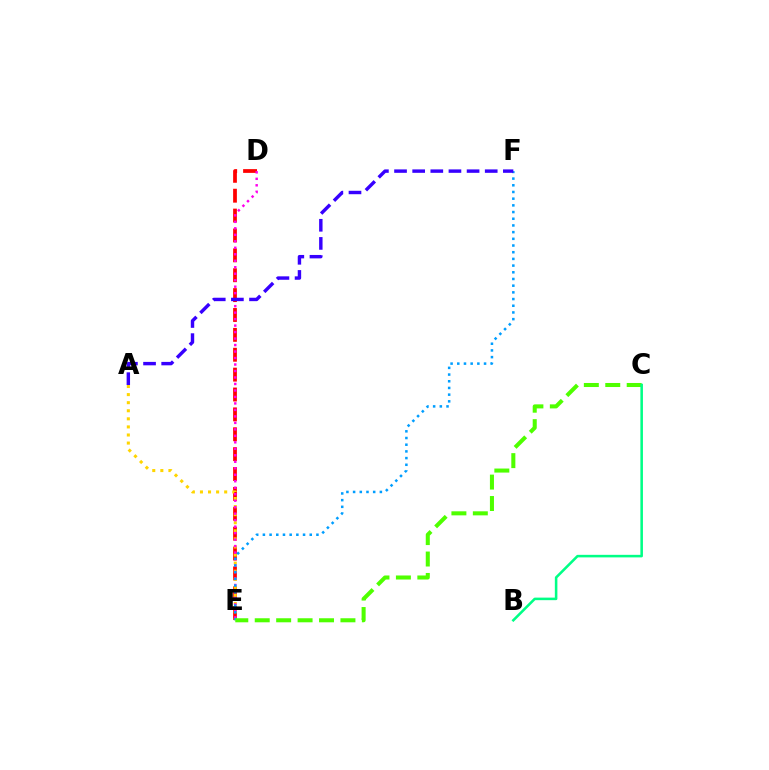{('D', 'E'): [{'color': '#ff0000', 'line_style': 'dashed', 'thickness': 2.7}, {'color': '#ff00ed', 'line_style': 'dotted', 'thickness': 1.76}], ('A', 'E'): [{'color': '#ffd500', 'line_style': 'dotted', 'thickness': 2.19}], ('E', 'F'): [{'color': '#009eff', 'line_style': 'dotted', 'thickness': 1.82}], ('A', 'F'): [{'color': '#3700ff', 'line_style': 'dashed', 'thickness': 2.46}], ('C', 'E'): [{'color': '#4fff00', 'line_style': 'dashed', 'thickness': 2.91}], ('B', 'C'): [{'color': '#00ff86', 'line_style': 'solid', 'thickness': 1.84}]}